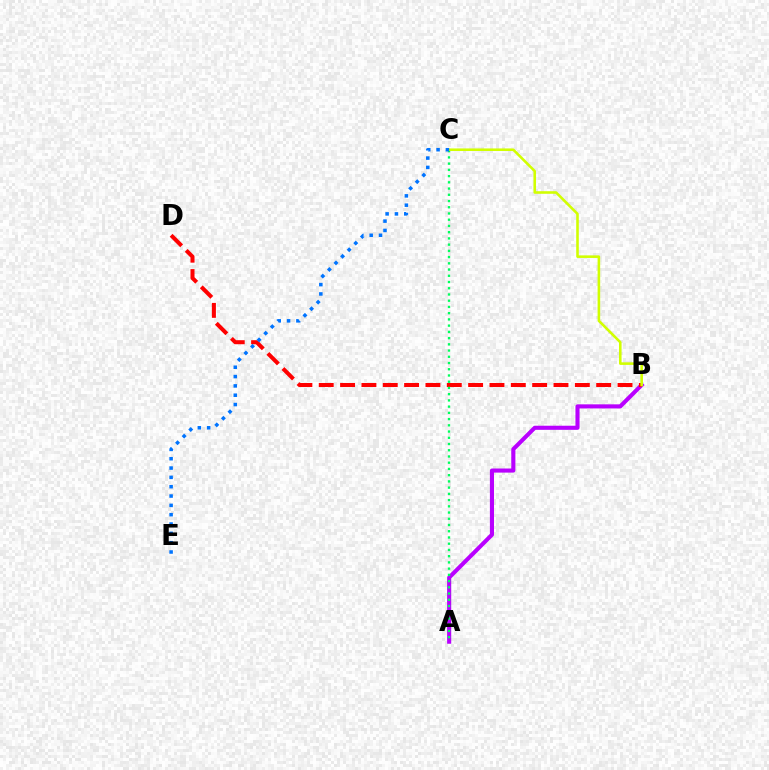{('A', 'B'): [{'color': '#b900ff', 'line_style': 'solid', 'thickness': 2.95}], ('B', 'D'): [{'color': '#ff0000', 'line_style': 'dashed', 'thickness': 2.9}], ('A', 'C'): [{'color': '#00ff5c', 'line_style': 'dotted', 'thickness': 1.69}], ('B', 'C'): [{'color': '#d1ff00', 'line_style': 'solid', 'thickness': 1.86}], ('C', 'E'): [{'color': '#0074ff', 'line_style': 'dotted', 'thickness': 2.53}]}